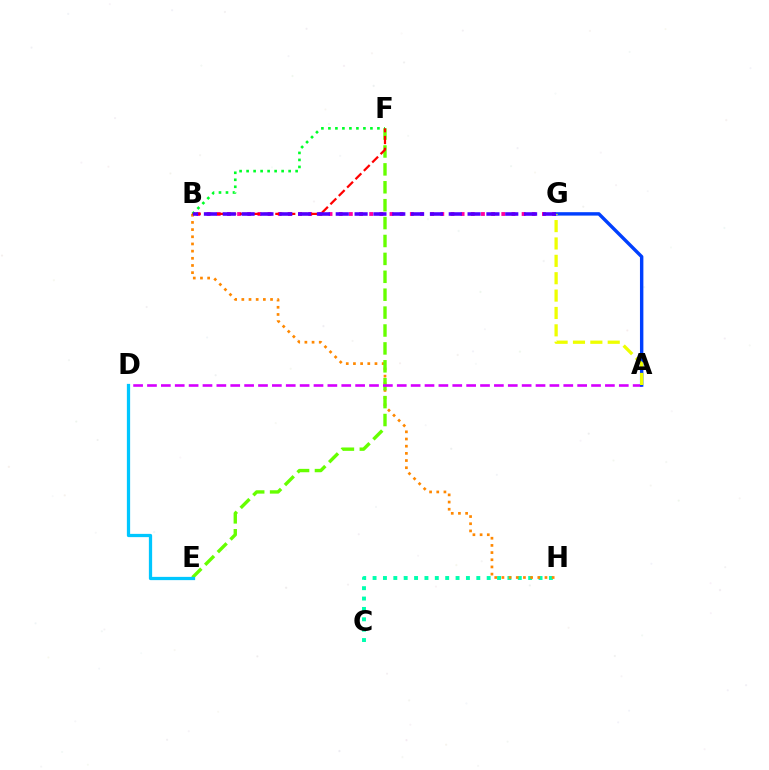{('C', 'H'): [{'color': '#00ffaf', 'line_style': 'dotted', 'thickness': 2.82}], ('B', 'H'): [{'color': '#ff8800', 'line_style': 'dotted', 'thickness': 1.95}], ('E', 'F'): [{'color': '#66ff00', 'line_style': 'dashed', 'thickness': 2.43}], ('B', 'F'): [{'color': '#00ff27', 'line_style': 'dotted', 'thickness': 1.9}, {'color': '#ff0000', 'line_style': 'dashed', 'thickness': 1.61}], ('B', 'G'): [{'color': '#ff00a0', 'line_style': 'dotted', 'thickness': 2.76}, {'color': '#4f00ff', 'line_style': 'dashed', 'thickness': 2.56}], ('A', 'D'): [{'color': '#d600ff', 'line_style': 'dashed', 'thickness': 1.89}], ('D', 'E'): [{'color': '#00c7ff', 'line_style': 'solid', 'thickness': 2.34}], ('A', 'G'): [{'color': '#003fff', 'line_style': 'solid', 'thickness': 2.46}, {'color': '#eeff00', 'line_style': 'dashed', 'thickness': 2.36}]}